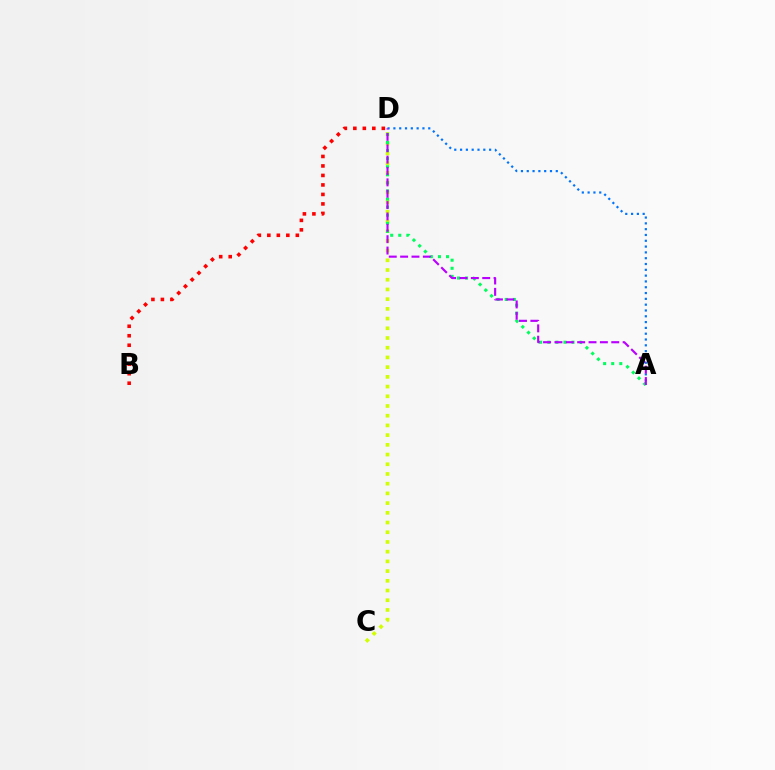{('B', 'D'): [{'color': '#ff0000', 'line_style': 'dotted', 'thickness': 2.58}], ('C', 'D'): [{'color': '#d1ff00', 'line_style': 'dotted', 'thickness': 2.64}], ('A', 'D'): [{'color': '#00ff5c', 'line_style': 'dotted', 'thickness': 2.2}, {'color': '#0074ff', 'line_style': 'dotted', 'thickness': 1.58}, {'color': '#b900ff', 'line_style': 'dashed', 'thickness': 1.54}]}